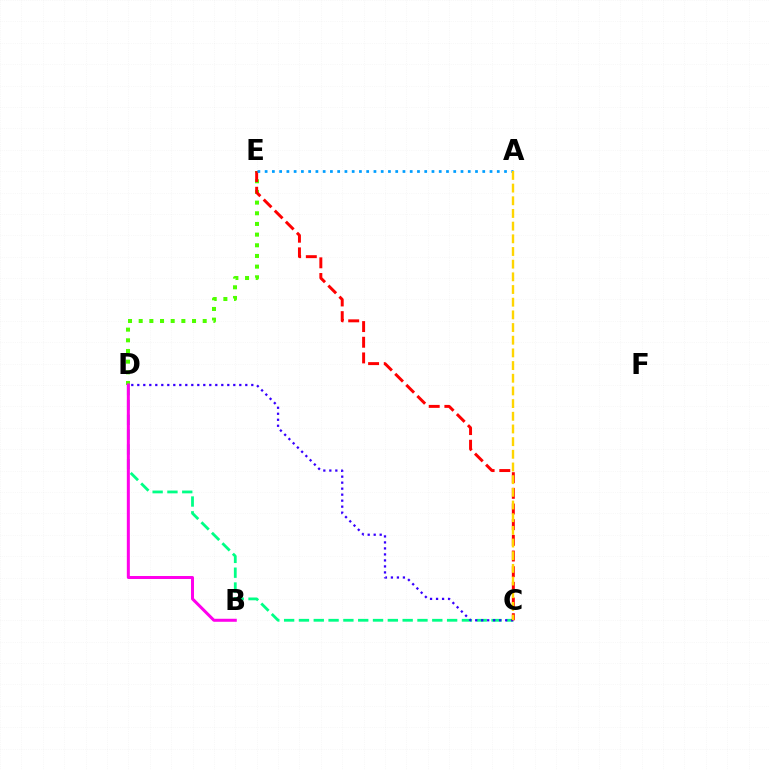{('D', 'E'): [{'color': '#4fff00', 'line_style': 'dotted', 'thickness': 2.9}], ('C', 'D'): [{'color': '#00ff86', 'line_style': 'dashed', 'thickness': 2.01}, {'color': '#3700ff', 'line_style': 'dotted', 'thickness': 1.63}], ('C', 'E'): [{'color': '#ff0000', 'line_style': 'dashed', 'thickness': 2.13}], ('A', 'E'): [{'color': '#009eff', 'line_style': 'dotted', 'thickness': 1.97}], ('B', 'D'): [{'color': '#ff00ed', 'line_style': 'solid', 'thickness': 2.17}], ('A', 'C'): [{'color': '#ffd500', 'line_style': 'dashed', 'thickness': 1.72}]}